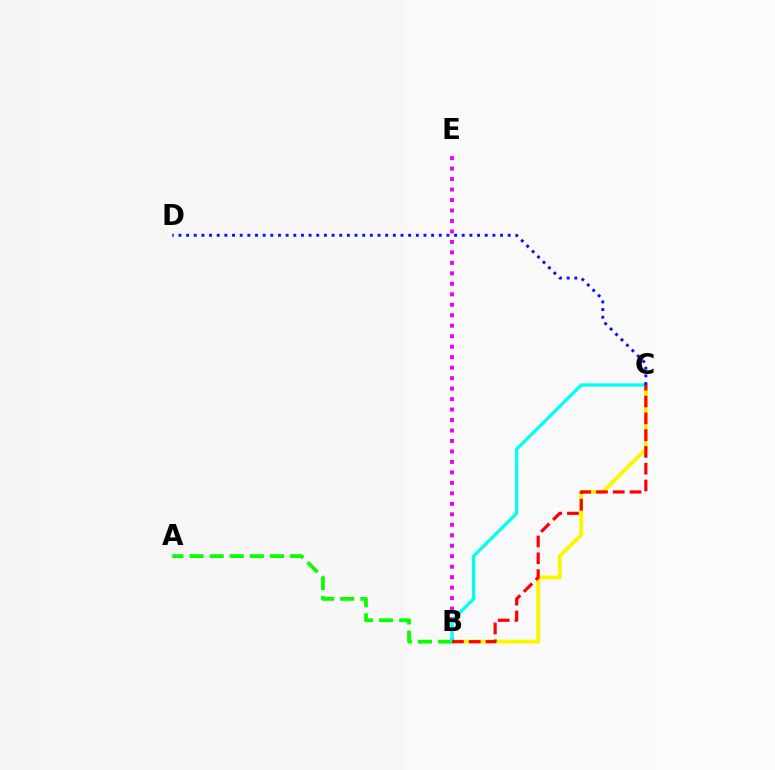{('B', 'E'): [{'color': '#ee00ff', 'line_style': 'dotted', 'thickness': 2.85}], ('B', 'C'): [{'color': '#fcf500', 'line_style': 'solid', 'thickness': 2.76}, {'color': '#00fff6', 'line_style': 'solid', 'thickness': 2.37}, {'color': '#ff0000', 'line_style': 'dashed', 'thickness': 2.28}], ('A', 'B'): [{'color': '#08ff00', 'line_style': 'dashed', 'thickness': 2.73}], ('C', 'D'): [{'color': '#0010ff', 'line_style': 'dotted', 'thickness': 2.08}]}